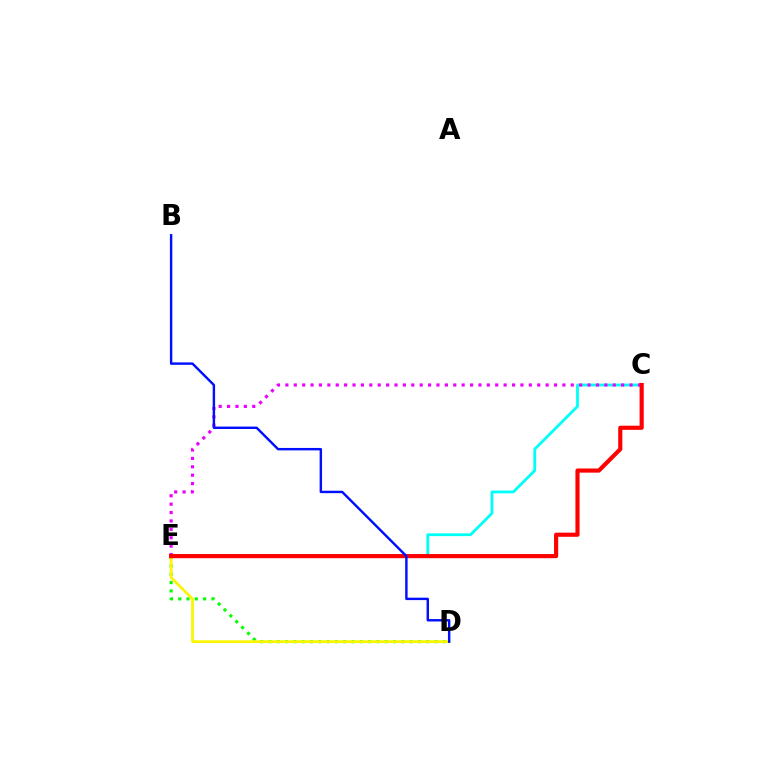{('D', 'E'): [{'color': '#08ff00', 'line_style': 'dotted', 'thickness': 2.26}, {'color': '#fcf500', 'line_style': 'solid', 'thickness': 1.93}], ('C', 'E'): [{'color': '#00fff6', 'line_style': 'solid', 'thickness': 2.01}, {'color': '#ee00ff', 'line_style': 'dotted', 'thickness': 2.28}, {'color': '#ff0000', 'line_style': 'solid', 'thickness': 2.99}], ('B', 'D'): [{'color': '#0010ff', 'line_style': 'solid', 'thickness': 1.75}]}